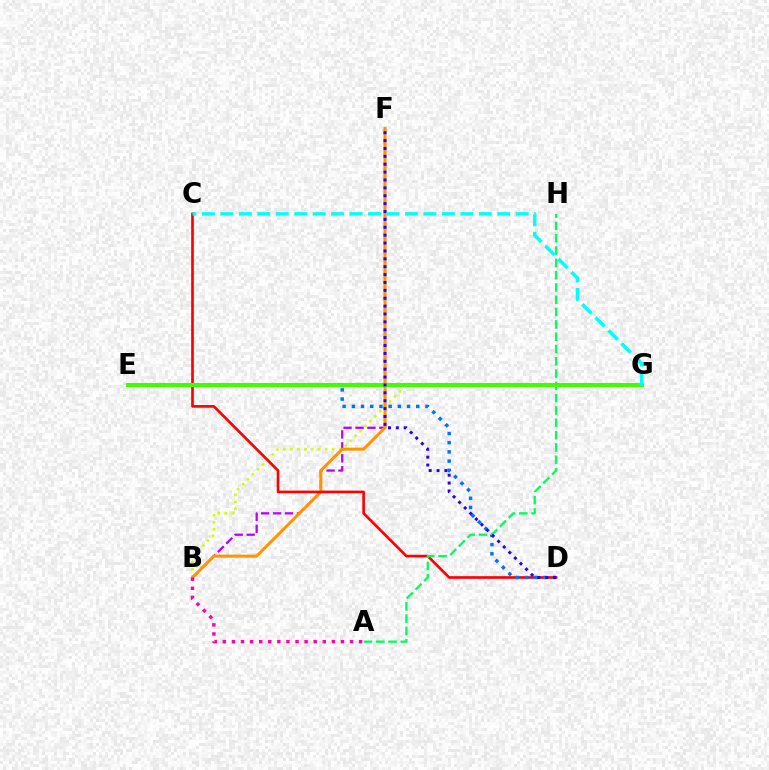{('B', 'F'): [{'color': '#b900ff', 'line_style': 'dashed', 'thickness': 1.62}, {'color': '#ff9400', 'line_style': 'solid', 'thickness': 2.15}], ('B', 'G'): [{'color': '#d1ff00', 'line_style': 'dotted', 'thickness': 1.89}], ('C', 'D'): [{'color': '#ff0000', 'line_style': 'solid', 'thickness': 1.92}], ('D', 'E'): [{'color': '#0074ff', 'line_style': 'dotted', 'thickness': 2.5}], ('A', 'H'): [{'color': '#00ff5c', 'line_style': 'dashed', 'thickness': 1.67}], ('E', 'G'): [{'color': '#3dff00', 'line_style': 'solid', 'thickness': 2.92}], ('D', 'F'): [{'color': '#2500ff', 'line_style': 'dotted', 'thickness': 2.14}], ('A', 'B'): [{'color': '#ff00ac', 'line_style': 'dotted', 'thickness': 2.47}], ('C', 'G'): [{'color': '#00fff6', 'line_style': 'dashed', 'thickness': 2.51}]}